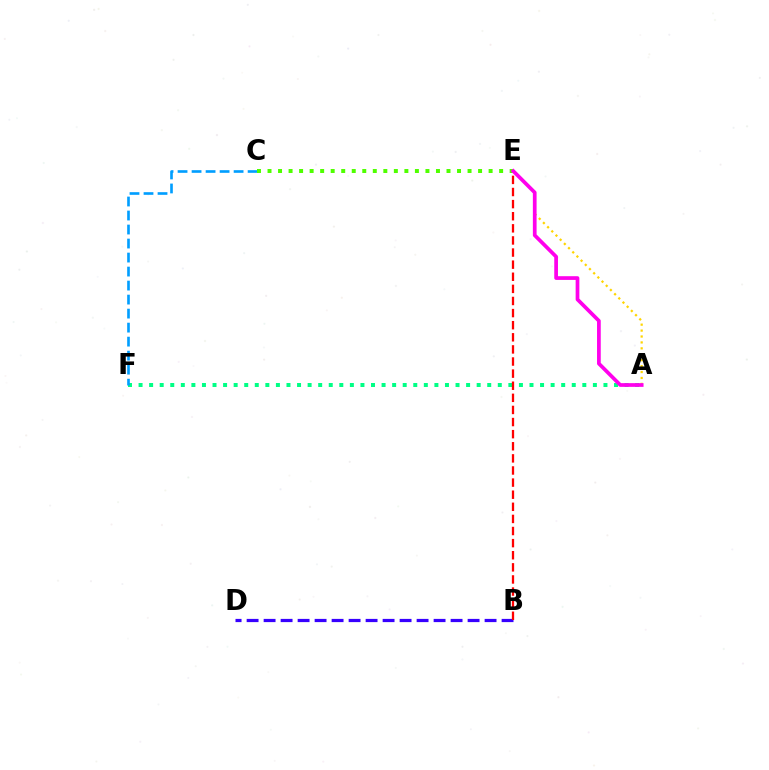{('B', 'D'): [{'color': '#3700ff', 'line_style': 'dashed', 'thickness': 2.31}], ('A', 'F'): [{'color': '#00ff86', 'line_style': 'dotted', 'thickness': 2.87}], ('A', 'E'): [{'color': '#ffd500', 'line_style': 'dotted', 'thickness': 1.61}, {'color': '#ff00ed', 'line_style': 'solid', 'thickness': 2.68}], ('C', 'F'): [{'color': '#009eff', 'line_style': 'dashed', 'thickness': 1.9}], ('B', 'E'): [{'color': '#ff0000', 'line_style': 'dashed', 'thickness': 1.64}], ('C', 'E'): [{'color': '#4fff00', 'line_style': 'dotted', 'thickness': 2.86}]}